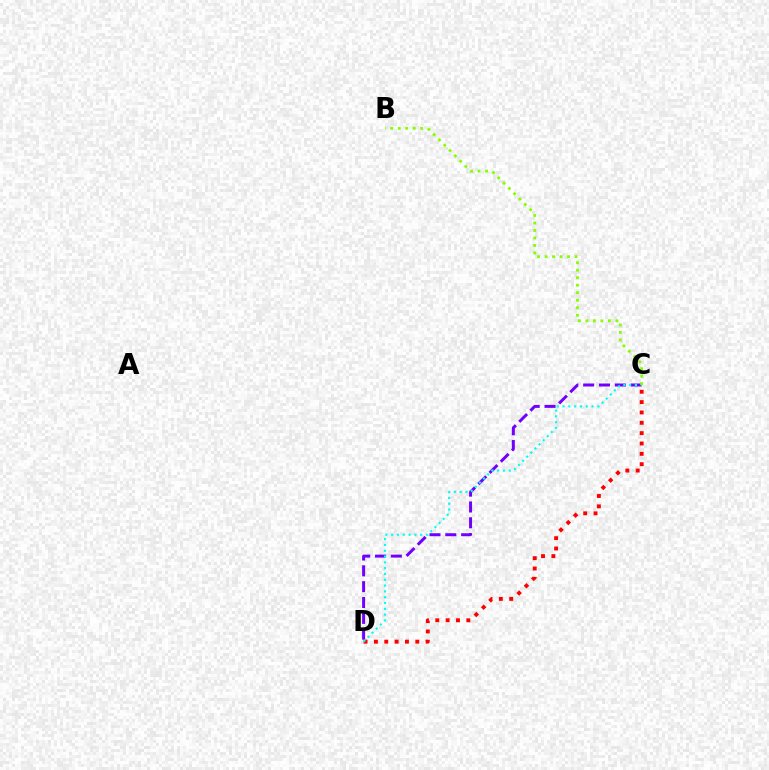{('C', 'D'): [{'color': '#ff0000', 'line_style': 'dotted', 'thickness': 2.81}, {'color': '#7200ff', 'line_style': 'dashed', 'thickness': 2.15}, {'color': '#00fff6', 'line_style': 'dotted', 'thickness': 1.58}], ('B', 'C'): [{'color': '#84ff00', 'line_style': 'dotted', 'thickness': 2.04}]}